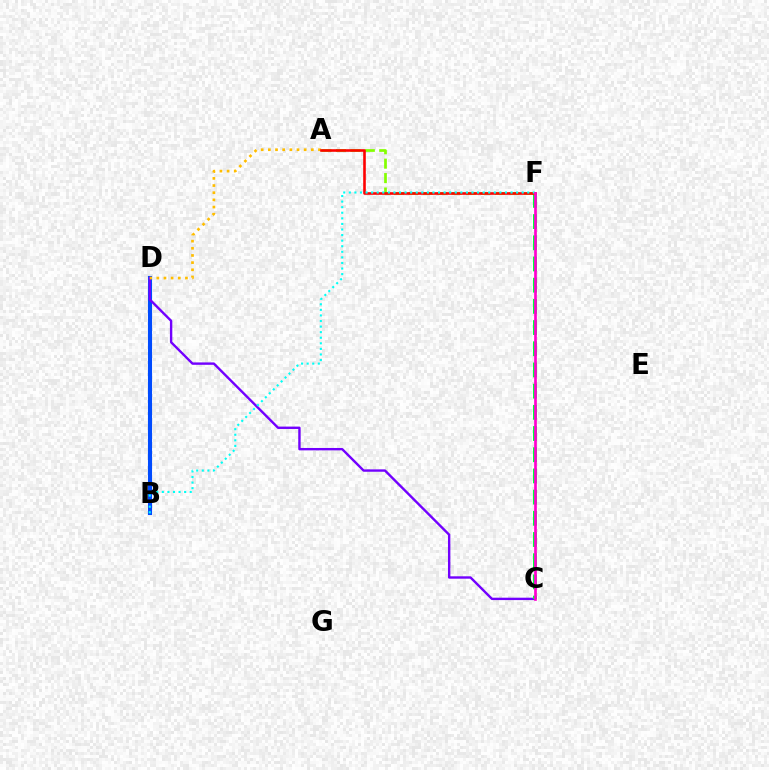{('B', 'D'): [{'color': '#004bff', 'line_style': 'solid', 'thickness': 2.94}], ('C', 'D'): [{'color': '#7200ff', 'line_style': 'solid', 'thickness': 1.72}], ('C', 'F'): [{'color': '#00ff39', 'line_style': 'dashed', 'thickness': 2.88}, {'color': '#ff00cf', 'line_style': 'solid', 'thickness': 1.93}], ('A', 'F'): [{'color': '#84ff00', 'line_style': 'dashed', 'thickness': 1.96}, {'color': '#ff0000', 'line_style': 'solid', 'thickness': 1.87}], ('A', 'D'): [{'color': '#ffbd00', 'line_style': 'dotted', 'thickness': 1.95}], ('B', 'F'): [{'color': '#00fff6', 'line_style': 'dotted', 'thickness': 1.52}]}